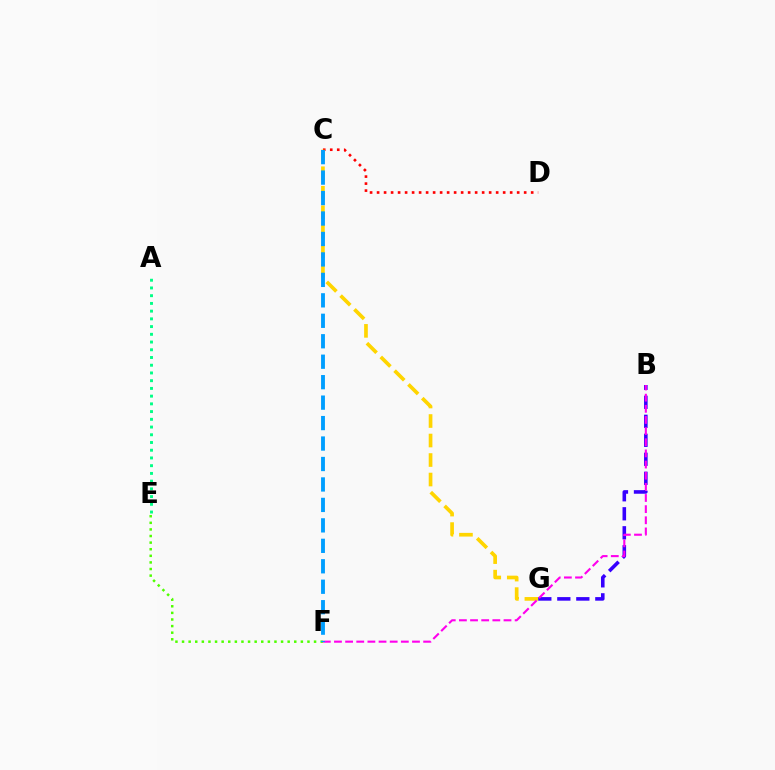{('E', 'F'): [{'color': '#4fff00', 'line_style': 'dotted', 'thickness': 1.79}], ('C', 'D'): [{'color': '#ff0000', 'line_style': 'dotted', 'thickness': 1.9}], ('C', 'G'): [{'color': '#ffd500', 'line_style': 'dashed', 'thickness': 2.65}], ('B', 'G'): [{'color': '#3700ff', 'line_style': 'dashed', 'thickness': 2.58}], ('B', 'F'): [{'color': '#ff00ed', 'line_style': 'dashed', 'thickness': 1.51}], ('A', 'E'): [{'color': '#00ff86', 'line_style': 'dotted', 'thickness': 2.1}], ('C', 'F'): [{'color': '#009eff', 'line_style': 'dashed', 'thickness': 2.78}]}